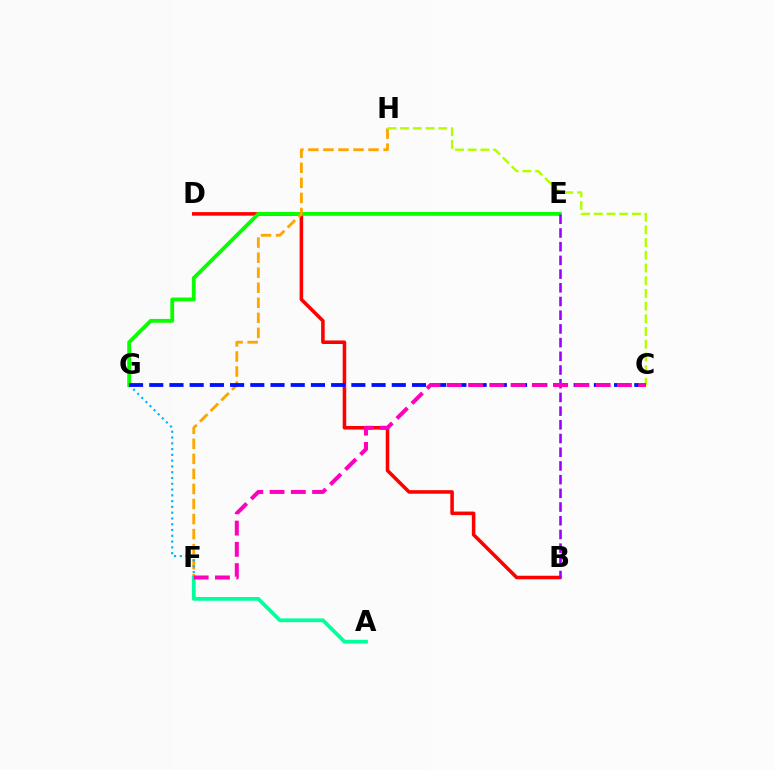{('B', 'D'): [{'color': '#ff0000', 'line_style': 'solid', 'thickness': 2.55}], ('E', 'G'): [{'color': '#08ff00', 'line_style': 'solid', 'thickness': 2.75}], ('F', 'H'): [{'color': '#ffa500', 'line_style': 'dashed', 'thickness': 2.04}], ('C', 'H'): [{'color': '#b3ff00', 'line_style': 'dashed', 'thickness': 1.73}], ('F', 'G'): [{'color': '#00b5ff', 'line_style': 'dotted', 'thickness': 1.57}], ('B', 'E'): [{'color': '#9b00ff', 'line_style': 'dashed', 'thickness': 1.86}], ('A', 'F'): [{'color': '#00ff9d', 'line_style': 'solid', 'thickness': 2.7}], ('C', 'G'): [{'color': '#0010ff', 'line_style': 'dashed', 'thickness': 2.75}], ('C', 'F'): [{'color': '#ff00bd', 'line_style': 'dashed', 'thickness': 2.89}]}